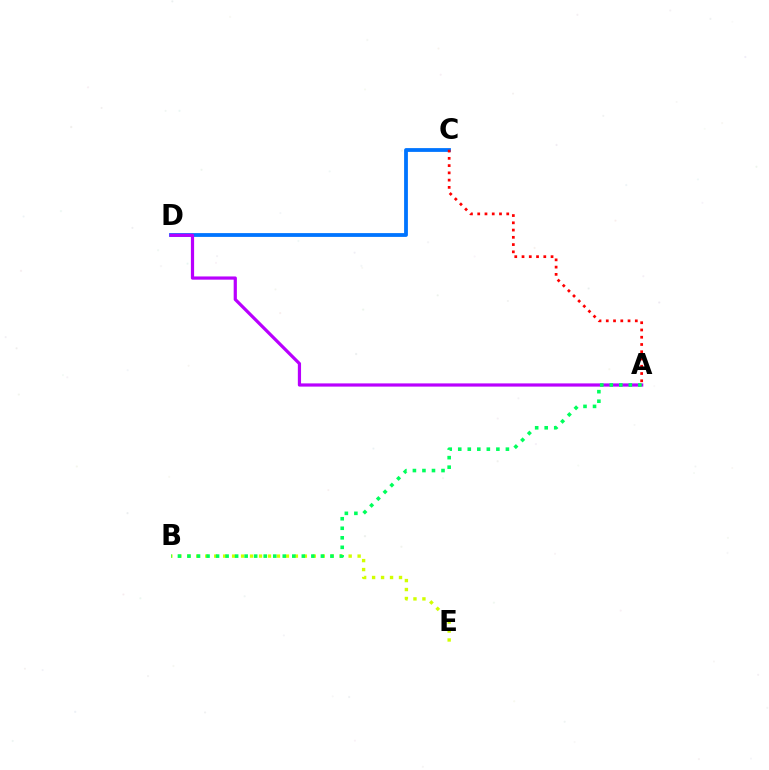{('C', 'D'): [{'color': '#0074ff', 'line_style': 'solid', 'thickness': 2.73}], ('A', 'D'): [{'color': '#b900ff', 'line_style': 'solid', 'thickness': 2.31}], ('B', 'E'): [{'color': '#d1ff00', 'line_style': 'dotted', 'thickness': 2.44}], ('A', 'B'): [{'color': '#00ff5c', 'line_style': 'dotted', 'thickness': 2.59}], ('A', 'C'): [{'color': '#ff0000', 'line_style': 'dotted', 'thickness': 1.97}]}